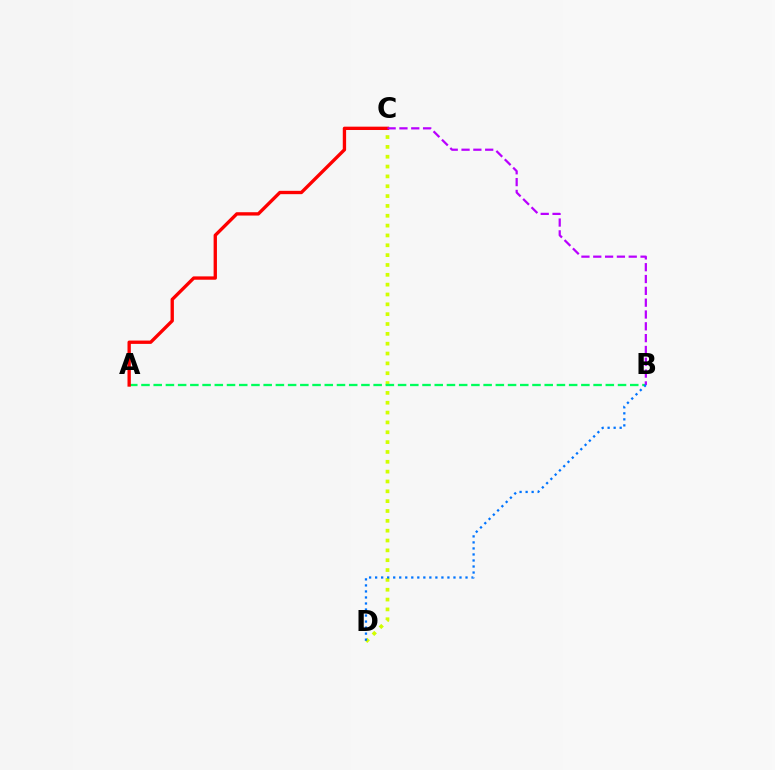{('C', 'D'): [{'color': '#d1ff00', 'line_style': 'dotted', 'thickness': 2.67}], ('A', 'B'): [{'color': '#00ff5c', 'line_style': 'dashed', 'thickness': 1.66}], ('A', 'C'): [{'color': '#ff0000', 'line_style': 'solid', 'thickness': 2.4}], ('B', 'C'): [{'color': '#b900ff', 'line_style': 'dashed', 'thickness': 1.61}], ('B', 'D'): [{'color': '#0074ff', 'line_style': 'dotted', 'thickness': 1.64}]}